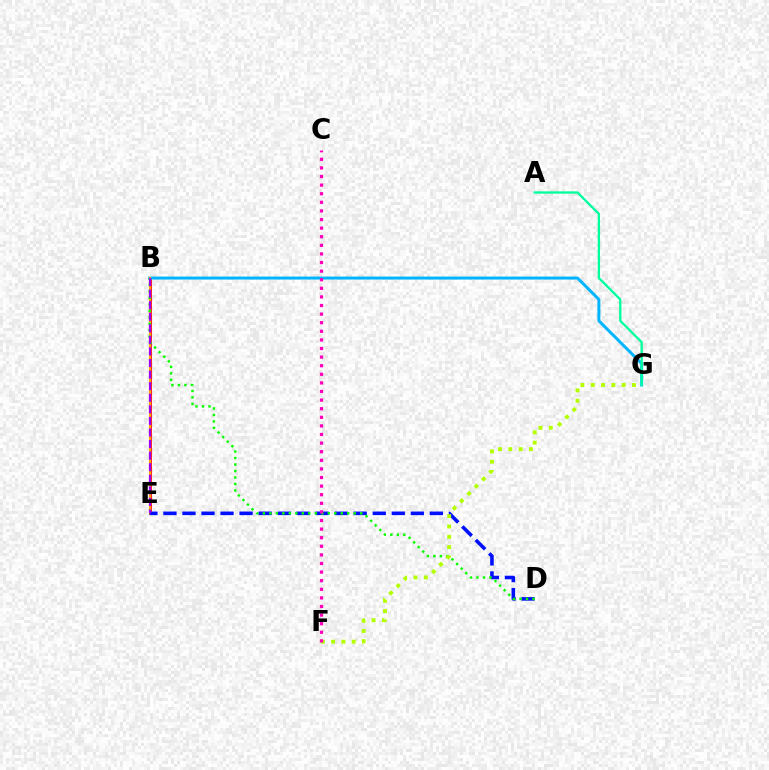{('B', 'E'): [{'color': '#ff0000', 'line_style': 'solid', 'thickness': 1.97}, {'color': '#ffa500', 'line_style': 'solid', 'thickness': 1.54}, {'color': '#9b00ff', 'line_style': 'dashed', 'thickness': 1.57}], ('B', 'G'): [{'color': '#00b5ff', 'line_style': 'solid', 'thickness': 2.14}], ('D', 'E'): [{'color': '#0010ff', 'line_style': 'dashed', 'thickness': 2.59}], ('A', 'G'): [{'color': '#00ff9d', 'line_style': 'solid', 'thickness': 1.66}], ('B', 'D'): [{'color': '#08ff00', 'line_style': 'dotted', 'thickness': 1.76}], ('F', 'G'): [{'color': '#b3ff00', 'line_style': 'dotted', 'thickness': 2.8}], ('C', 'F'): [{'color': '#ff00bd', 'line_style': 'dotted', 'thickness': 2.34}]}